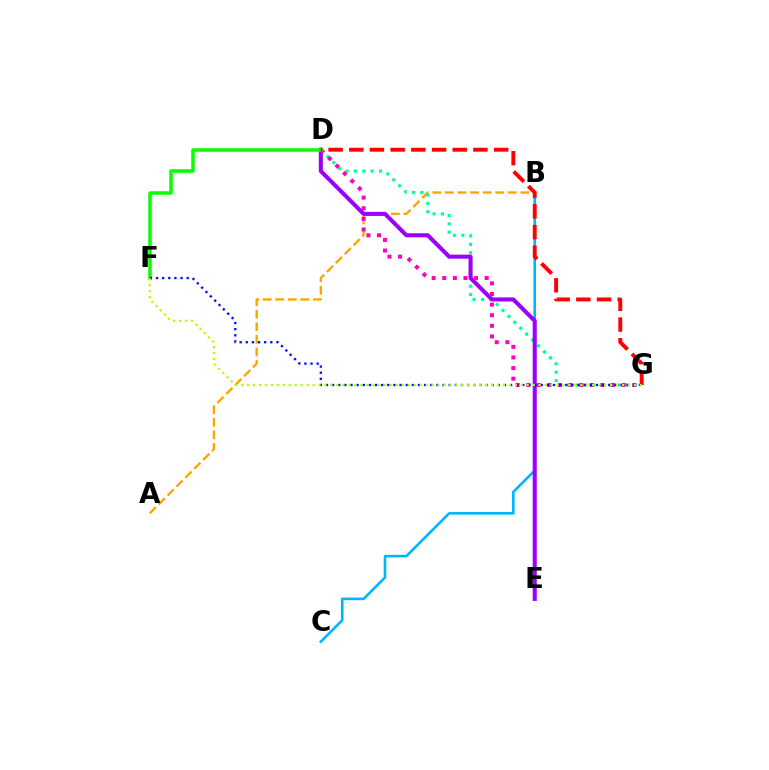{('A', 'B'): [{'color': '#ffa500', 'line_style': 'dashed', 'thickness': 1.71}], ('B', 'C'): [{'color': '#00b5ff', 'line_style': 'solid', 'thickness': 1.88}], ('D', 'G'): [{'color': '#00ff9d', 'line_style': 'dotted', 'thickness': 2.27}, {'color': '#ff00bd', 'line_style': 'dotted', 'thickness': 2.88}, {'color': '#ff0000', 'line_style': 'dashed', 'thickness': 2.81}], ('D', 'E'): [{'color': '#9b00ff', 'line_style': 'solid', 'thickness': 2.92}], ('D', 'F'): [{'color': '#08ff00', 'line_style': 'solid', 'thickness': 2.52}], ('F', 'G'): [{'color': '#0010ff', 'line_style': 'dotted', 'thickness': 1.67}, {'color': '#b3ff00', 'line_style': 'dotted', 'thickness': 1.62}]}